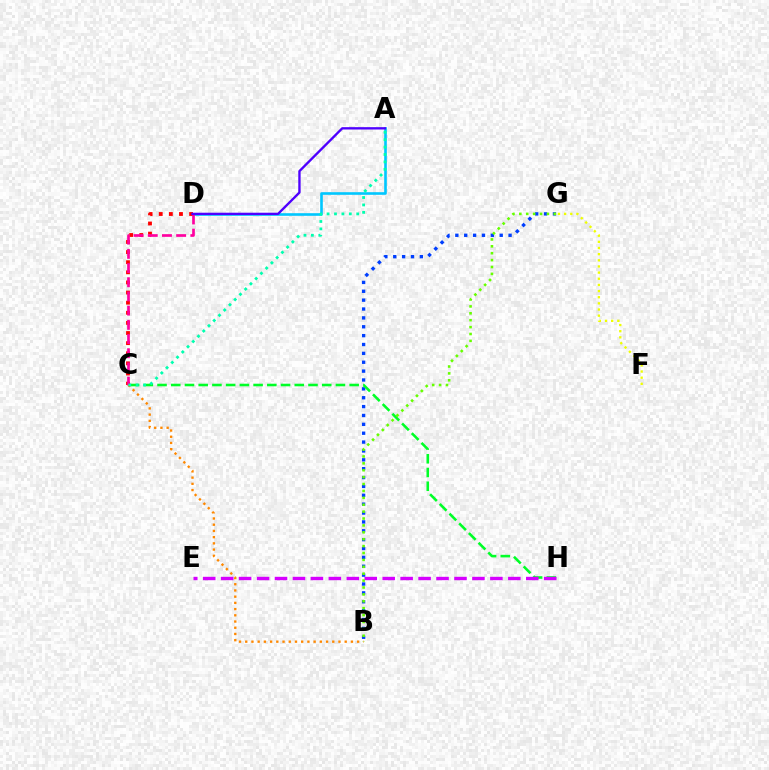{('A', 'D'): [{'color': '#00c7ff', 'line_style': 'solid', 'thickness': 1.88}, {'color': '#4f00ff', 'line_style': 'solid', 'thickness': 1.69}], ('B', 'G'): [{'color': '#003fff', 'line_style': 'dotted', 'thickness': 2.41}, {'color': '#66ff00', 'line_style': 'dotted', 'thickness': 1.87}], ('C', 'H'): [{'color': '#00ff27', 'line_style': 'dashed', 'thickness': 1.86}], ('C', 'D'): [{'color': '#ff0000', 'line_style': 'dotted', 'thickness': 2.75}, {'color': '#ff00a0', 'line_style': 'dashed', 'thickness': 1.93}], ('E', 'H'): [{'color': '#d600ff', 'line_style': 'dashed', 'thickness': 2.44}], ('F', 'G'): [{'color': '#eeff00', 'line_style': 'dotted', 'thickness': 1.67}], ('B', 'C'): [{'color': '#ff8800', 'line_style': 'dotted', 'thickness': 1.69}], ('A', 'C'): [{'color': '#00ffaf', 'line_style': 'dotted', 'thickness': 2.01}]}